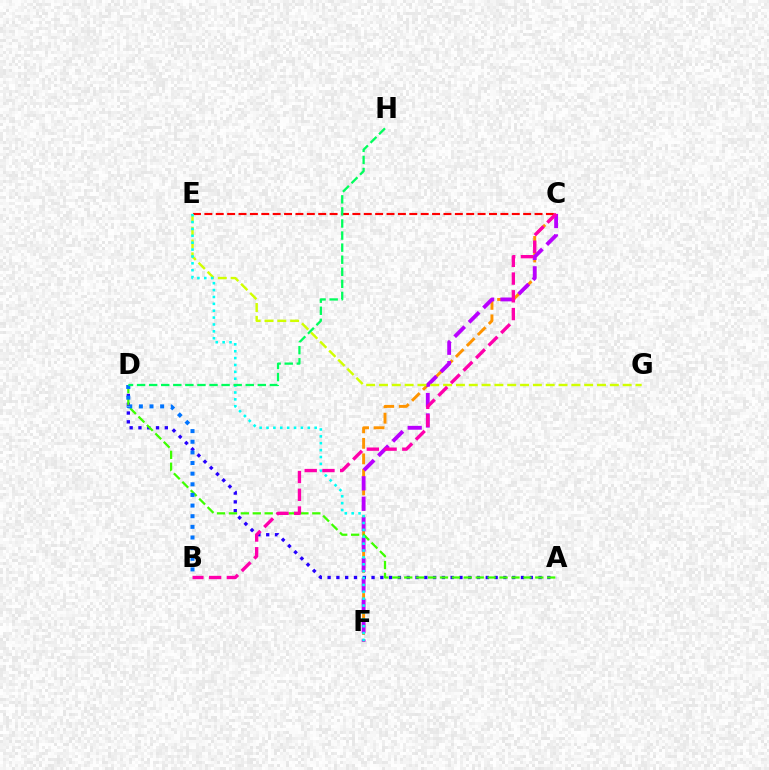{('C', 'F'): [{'color': '#ff9400', 'line_style': 'dashed', 'thickness': 2.11}, {'color': '#b900ff', 'line_style': 'dashed', 'thickness': 2.77}], ('A', 'D'): [{'color': '#2500ff', 'line_style': 'dotted', 'thickness': 2.39}, {'color': '#3dff00', 'line_style': 'dashed', 'thickness': 1.62}], ('C', 'E'): [{'color': '#ff0000', 'line_style': 'dashed', 'thickness': 1.55}], ('E', 'G'): [{'color': '#d1ff00', 'line_style': 'dashed', 'thickness': 1.74}], ('B', 'D'): [{'color': '#0074ff', 'line_style': 'dotted', 'thickness': 2.89}], ('E', 'F'): [{'color': '#00fff6', 'line_style': 'dotted', 'thickness': 1.87}], ('D', 'H'): [{'color': '#00ff5c', 'line_style': 'dashed', 'thickness': 1.64}], ('B', 'C'): [{'color': '#ff00ac', 'line_style': 'dashed', 'thickness': 2.41}]}